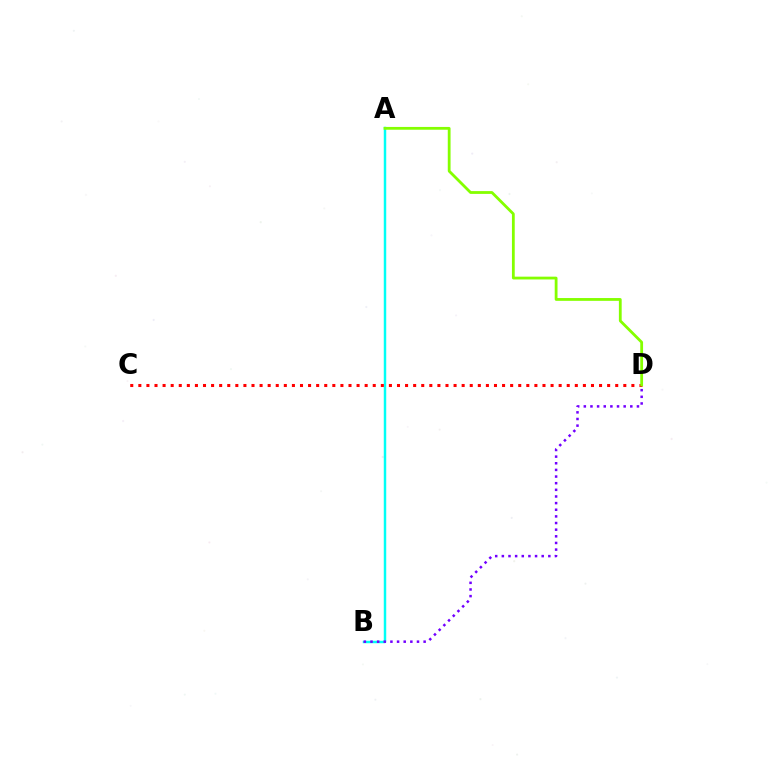{('A', 'B'): [{'color': '#00fff6', 'line_style': 'solid', 'thickness': 1.77}], ('C', 'D'): [{'color': '#ff0000', 'line_style': 'dotted', 'thickness': 2.2}], ('A', 'D'): [{'color': '#84ff00', 'line_style': 'solid', 'thickness': 2.01}], ('B', 'D'): [{'color': '#7200ff', 'line_style': 'dotted', 'thickness': 1.8}]}